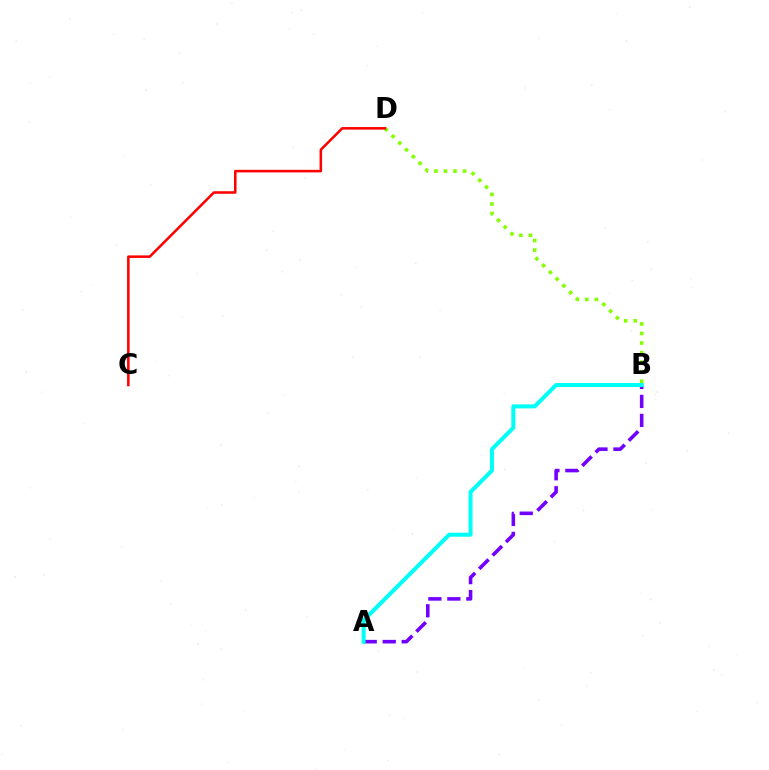{('B', 'D'): [{'color': '#84ff00', 'line_style': 'dotted', 'thickness': 2.59}], ('C', 'D'): [{'color': '#ff0000', 'line_style': 'solid', 'thickness': 1.83}], ('A', 'B'): [{'color': '#7200ff', 'line_style': 'dashed', 'thickness': 2.58}, {'color': '#00fff6', 'line_style': 'solid', 'thickness': 2.9}]}